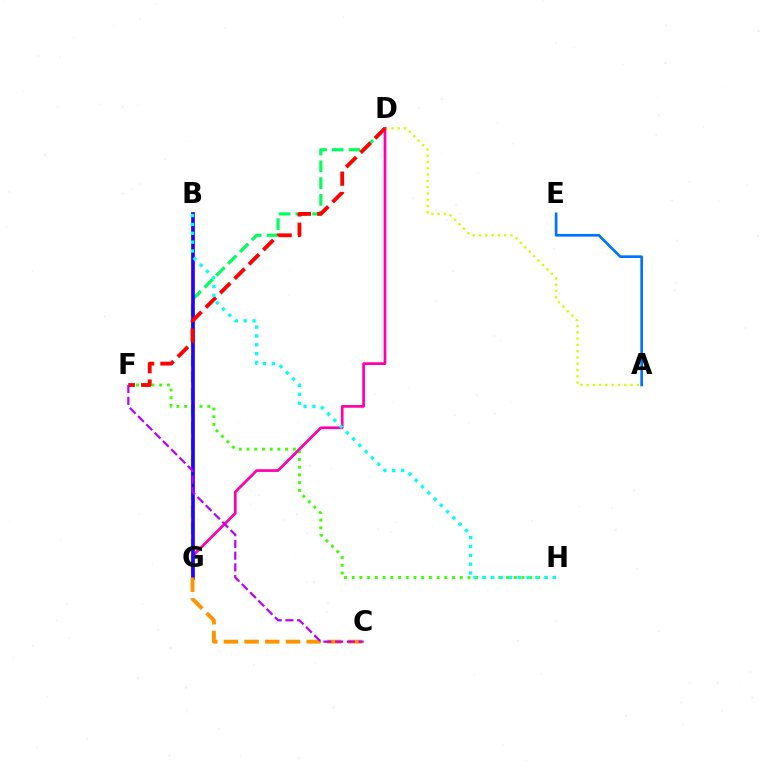{('A', 'D'): [{'color': '#d1ff00', 'line_style': 'dotted', 'thickness': 1.71}], ('F', 'H'): [{'color': '#3dff00', 'line_style': 'dotted', 'thickness': 2.1}], ('A', 'E'): [{'color': '#0074ff', 'line_style': 'solid', 'thickness': 1.93}], ('D', 'G'): [{'color': '#ff00ac', 'line_style': 'solid', 'thickness': 1.95}, {'color': '#00ff5c', 'line_style': 'dashed', 'thickness': 2.28}], ('B', 'G'): [{'color': '#2500ff', 'line_style': 'solid', 'thickness': 2.65}], ('D', 'F'): [{'color': '#ff0000', 'line_style': 'dashed', 'thickness': 2.76}], ('C', 'G'): [{'color': '#ff9400', 'line_style': 'dashed', 'thickness': 2.81}], ('C', 'F'): [{'color': '#b900ff', 'line_style': 'dashed', 'thickness': 1.59}], ('B', 'H'): [{'color': '#00fff6', 'line_style': 'dotted', 'thickness': 2.41}]}